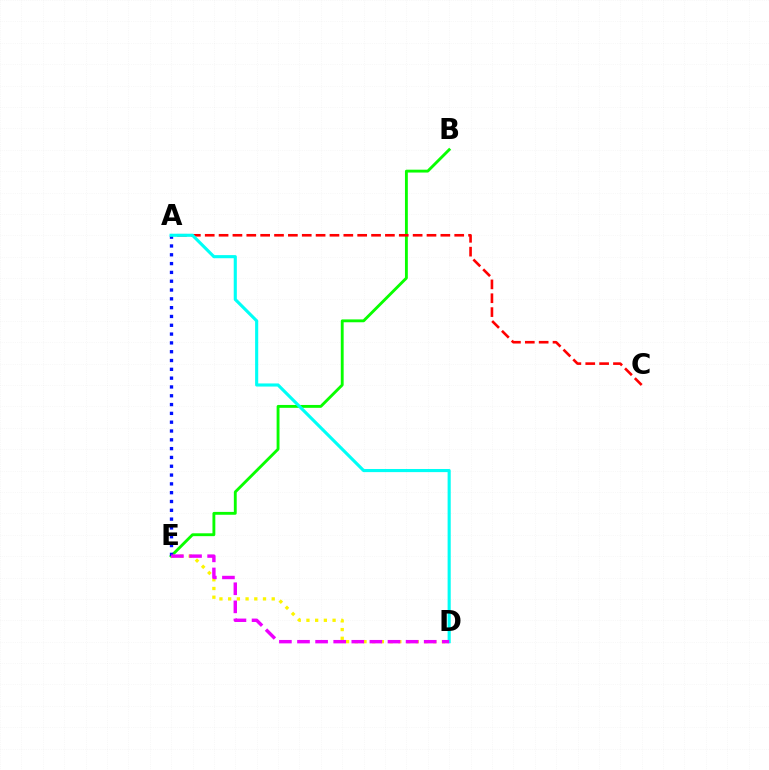{('B', 'E'): [{'color': '#08ff00', 'line_style': 'solid', 'thickness': 2.06}], ('A', 'C'): [{'color': '#ff0000', 'line_style': 'dashed', 'thickness': 1.88}], ('D', 'E'): [{'color': '#fcf500', 'line_style': 'dotted', 'thickness': 2.37}, {'color': '#ee00ff', 'line_style': 'dashed', 'thickness': 2.46}], ('A', 'E'): [{'color': '#0010ff', 'line_style': 'dotted', 'thickness': 2.39}], ('A', 'D'): [{'color': '#00fff6', 'line_style': 'solid', 'thickness': 2.25}]}